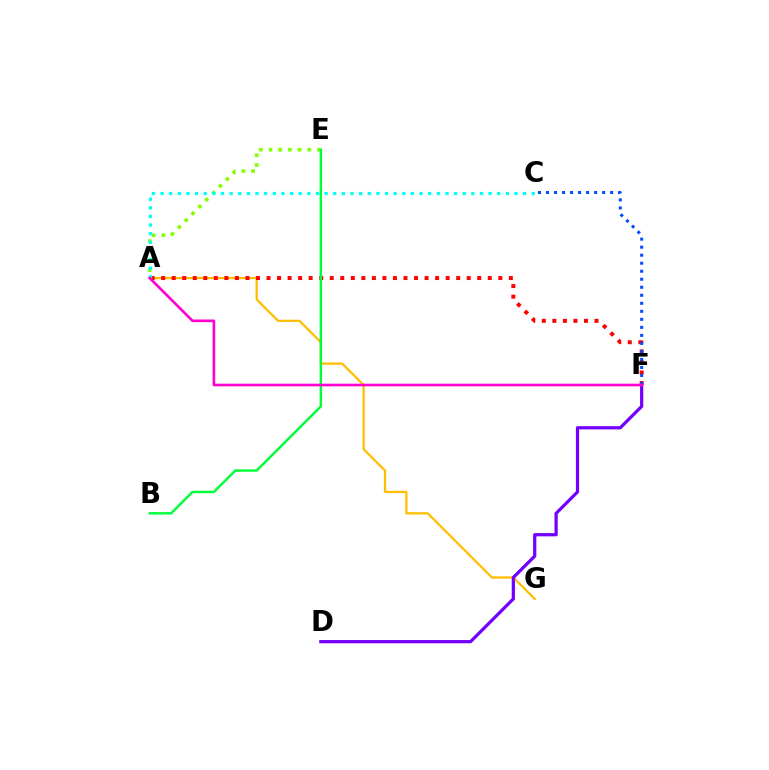{('A', 'G'): [{'color': '#ffbd00', 'line_style': 'solid', 'thickness': 1.61}], ('A', 'F'): [{'color': '#ff0000', 'line_style': 'dotted', 'thickness': 2.86}, {'color': '#ff00cf', 'line_style': 'solid', 'thickness': 1.9}], ('A', 'E'): [{'color': '#84ff00', 'line_style': 'dotted', 'thickness': 2.63}], ('B', 'E'): [{'color': '#00ff39', 'line_style': 'solid', 'thickness': 1.75}], ('D', 'F'): [{'color': '#7200ff', 'line_style': 'solid', 'thickness': 2.32}], ('A', 'C'): [{'color': '#00fff6', 'line_style': 'dotted', 'thickness': 2.35}], ('C', 'F'): [{'color': '#004bff', 'line_style': 'dotted', 'thickness': 2.18}]}